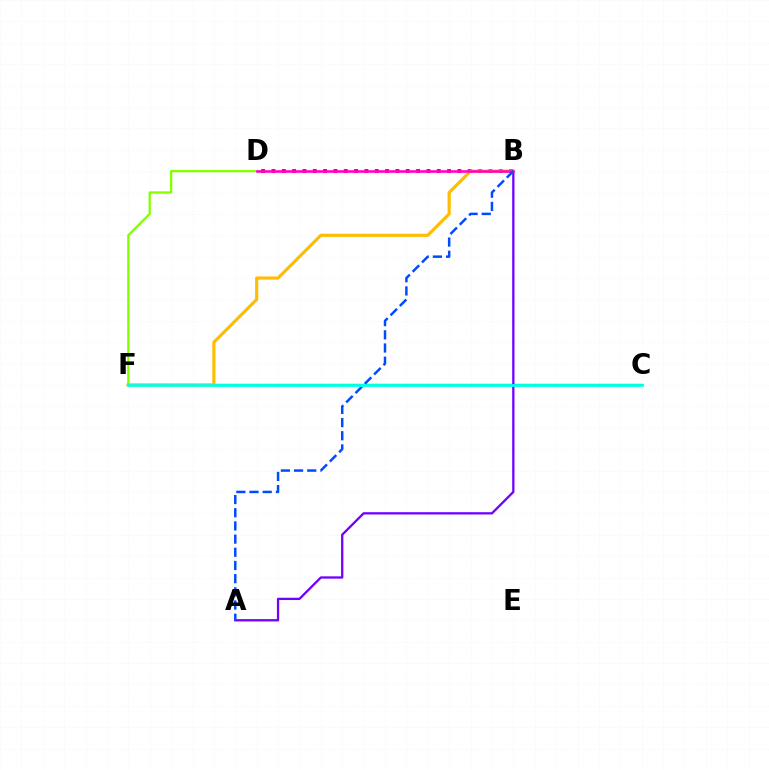{('C', 'F'): [{'color': '#00ff39', 'line_style': 'solid', 'thickness': 1.8}, {'color': '#00fff6', 'line_style': 'solid', 'thickness': 1.96}], ('A', 'B'): [{'color': '#7200ff', 'line_style': 'solid', 'thickness': 1.66}, {'color': '#004bff', 'line_style': 'dashed', 'thickness': 1.79}], ('B', 'D'): [{'color': '#ff0000', 'line_style': 'dotted', 'thickness': 2.81}, {'color': '#ff00cf', 'line_style': 'solid', 'thickness': 1.87}], ('D', 'F'): [{'color': '#84ff00', 'line_style': 'solid', 'thickness': 1.66}], ('B', 'F'): [{'color': '#ffbd00', 'line_style': 'solid', 'thickness': 2.28}]}